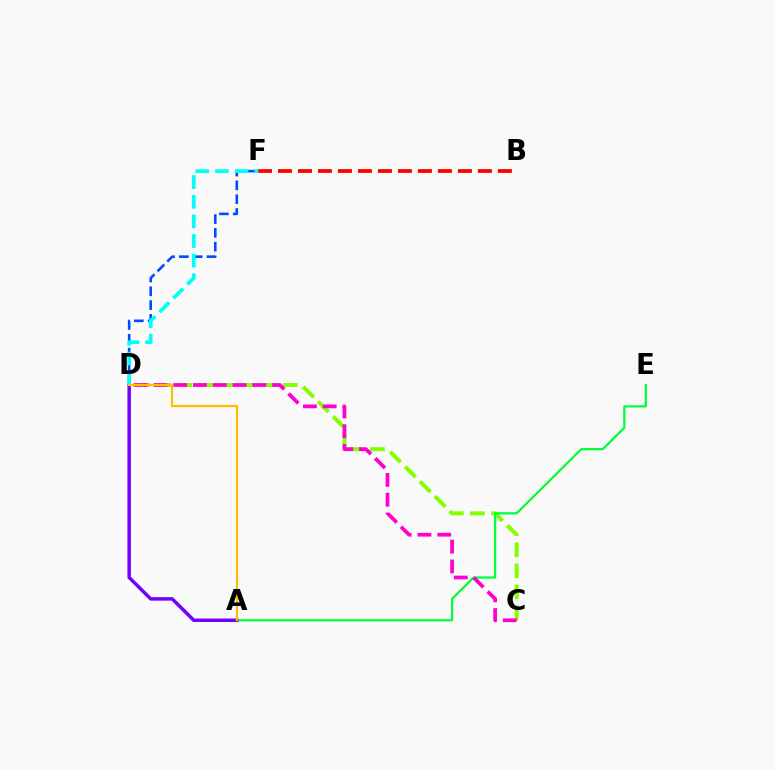{('C', 'D'): [{'color': '#84ff00', 'line_style': 'dashed', 'thickness': 2.86}, {'color': '#ff00cf', 'line_style': 'dashed', 'thickness': 2.69}], ('A', 'E'): [{'color': '#00ff39', 'line_style': 'solid', 'thickness': 1.61}], ('D', 'F'): [{'color': '#004bff', 'line_style': 'dashed', 'thickness': 1.88}, {'color': '#00fff6', 'line_style': 'dashed', 'thickness': 2.67}], ('B', 'F'): [{'color': '#ff0000', 'line_style': 'dashed', 'thickness': 2.72}], ('A', 'D'): [{'color': '#7200ff', 'line_style': 'solid', 'thickness': 2.5}, {'color': '#ffbd00', 'line_style': 'solid', 'thickness': 1.59}]}